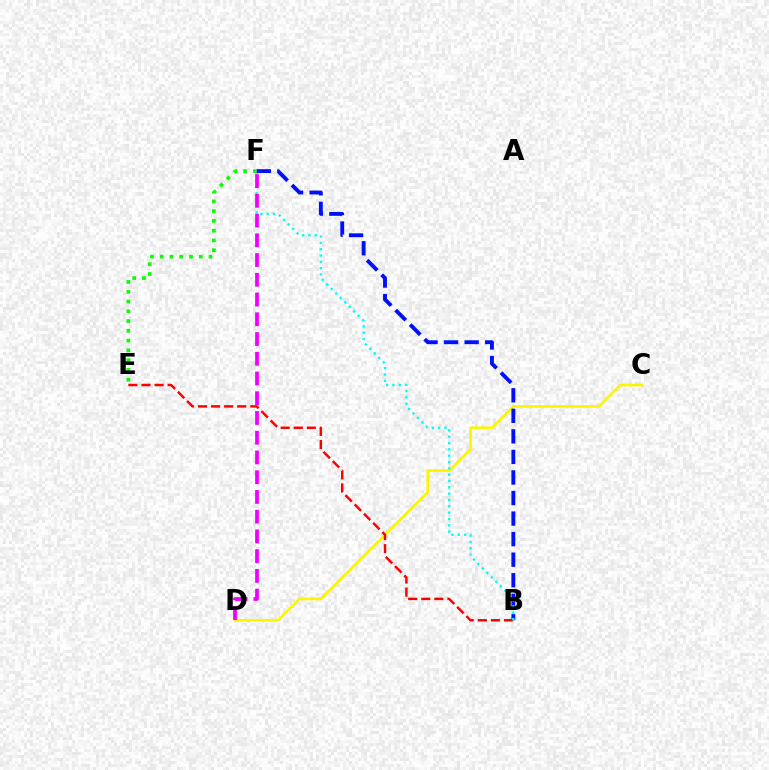{('C', 'D'): [{'color': '#fcf500', 'line_style': 'solid', 'thickness': 1.92}], ('E', 'F'): [{'color': '#08ff00', 'line_style': 'dotted', 'thickness': 2.66}], ('B', 'F'): [{'color': '#0010ff', 'line_style': 'dashed', 'thickness': 2.79}, {'color': '#00fff6', 'line_style': 'dotted', 'thickness': 1.72}], ('B', 'E'): [{'color': '#ff0000', 'line_style': 'dashed', 'thickness': 1.78}], ('D', 'F'): [{'color': '#ee00ff', 'line_style': 'dashed', 'thickness': 2.68}]}